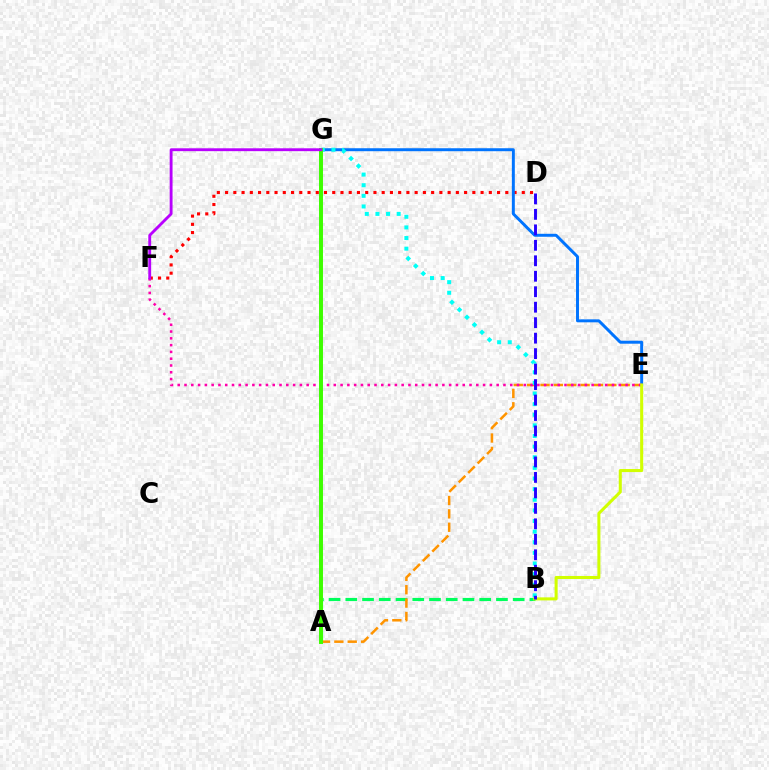{('D', 'F'): [{'color': '#ff0000', 'line_style': 'dotted', 'thickness': 2.24}], ('A', 'B'): [{'color': '#00ff5c', 'line_style': 'dashed', 'thickness': 2.27}], ('E', 'G'): [{'color': '#0074ff', 'line_style': 'solid', 'thickness': 2.13}], ('A', 'E'): [{'color': '#ff9400', 'line_style': 'dashed', 'thickness': 1.82}], ('E', 'F'): [{'color': '#ff00ac', 'line_style': 'dotted', 'thickness': 1.84}], ('B', 'G'): [{'color': '#00fff6', 'line_style': 'dotted', 'thickness': 2.89}], ('B', 'E'): [{'color': '#d1ff00', 'line_style': 'solid', 'thickness': 2.19}], ('B', 'D'): [{'color': '#2500ff', 'line_style': 'dashed', 'thickness': 2.1}], ('A', 'G'): [{'color': '#3dff00', 'line_style': 'solid', 'thickness': 2.84}], ('F', 'G'): [{'color': '#b900ff', 'line_style': 'solid', 'thickness': 2.06}]}